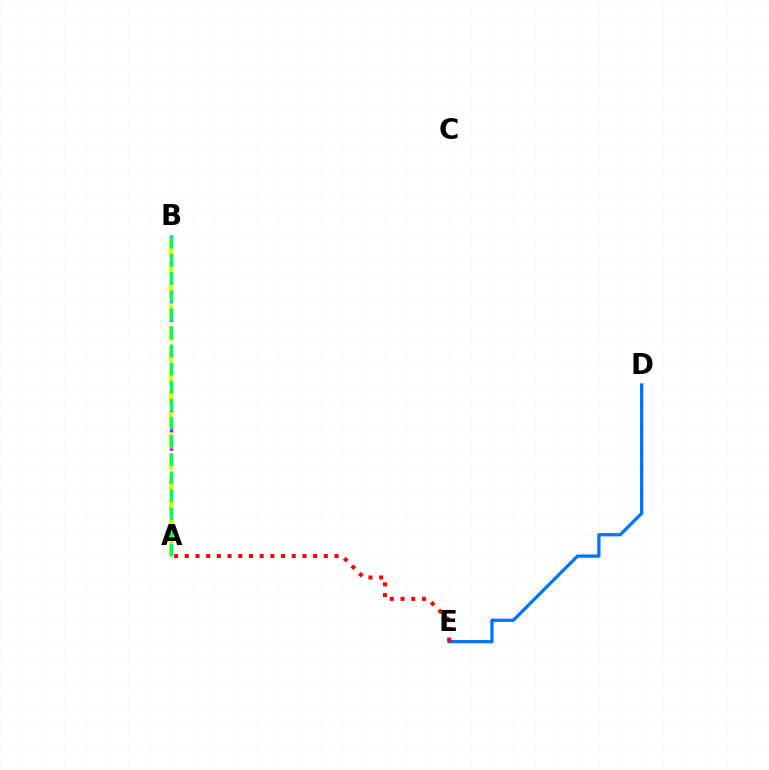{('A', 'B'): [{'color': '#b900ff', 'line_style': 'dotted', 'thickness': 2.5}, {'color': '#d1ff00', 'line_style': 'dashed', 'thickness': 2.92}, {'color': '#00ff5c', 'line_style': 'dashed', 'thickness': 2.46}], ('D', 'E'): [{'color': '#0074ff', 'line_style': 'solid', 'thickness': 2.36}], ('A', 'E'): [{'color': '#ff0000', 'line_style': 'dotted', 'thickness': 2.91}]}